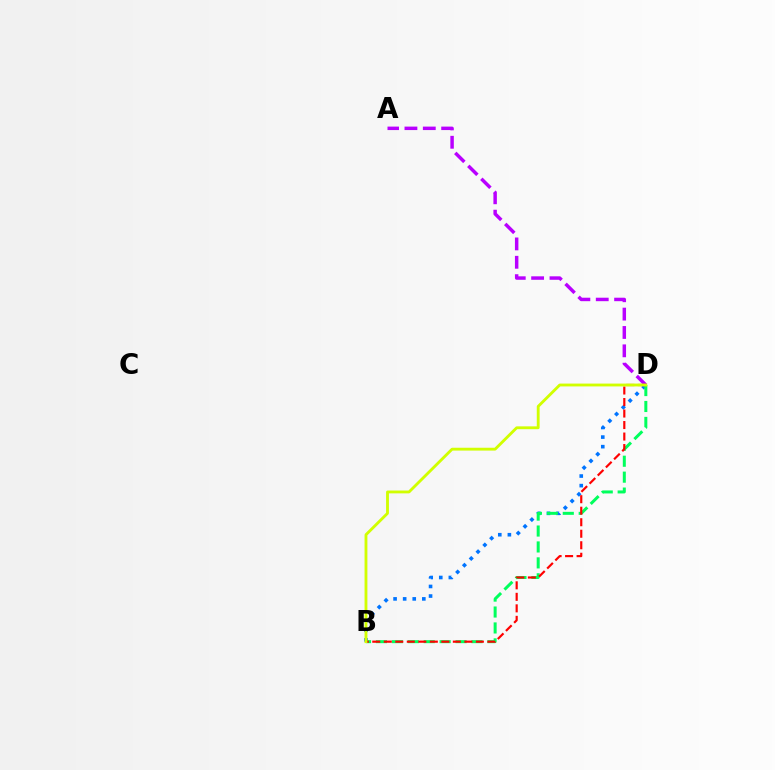{('A', 'D'): [{'color': '#b900ff', 'line_style': 'dashed', 'thickness': 2.49}], ('B', 'D'): [{'color': '#0074ff', 'line_style': 'dotted', 'thickness': 2.6}, {'color': '#00ff5c', 'line_style': 'dashed', 'thickness': 2.16}, {'color': '#ff0000', 'line_style': 'dashed', 'thickness': 1.56}, {'color': '#d1ff00', 'line_style': 'solid', 'thickness': 2.05}]}